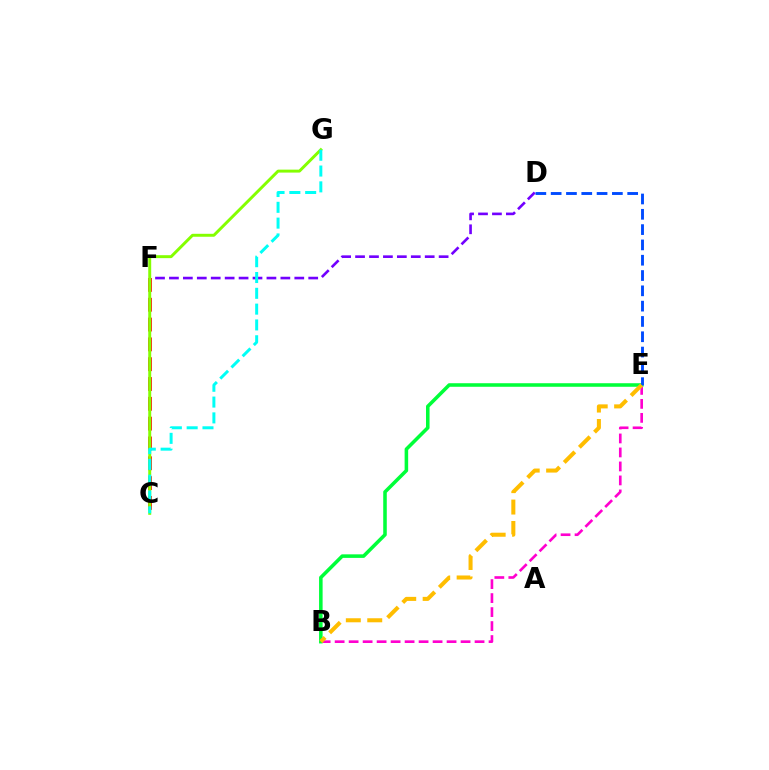{('B', 'E'): [{'color': '#ff00cf', 'line_style': 'dashed', 'thickness': 1.9}, {'color': '#00ff39', 'line_style': 'solid', 'thickness': 2.56}, {'color': '#ffbd00', 'line_style': 'dashed', 'thickness': 2.91}], ('D', 'F'): [{'color': '#7200ff', 'line_style': 'dashed', 'thickness': 1.89}], ('C', 'F'): [{'color': '#ff0000', 'line_style': 'dashed', 'thickness': 2.69}], ('D', 'E'): [{'color': '#004bff', 'line_style': 'dashed', 'thickness': 2.08}], ('C', 'G'): [{'color': '#84ff00', 'line_style': 'solid', 'thickness': 2.12}, {'color': '#00fff6', 'line_style': 'dashed', 'thickness': 2.15}]}